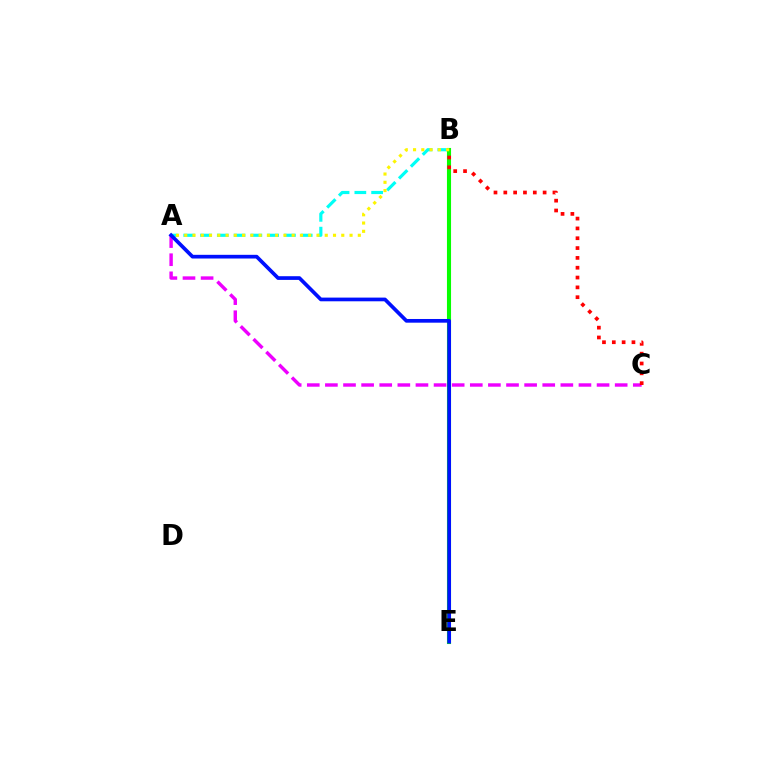{('A', 'B'): [{'color': '#00fff6', 'line_style': 'dashed', 'thickness': 2.28}, {'color': '#fcf500', 'line_style': 'dotted', 'thickness': 2.25}], ('A', 'C'): [{'color': '#ee00ff', 'line_style': 'dashed', 'thickness': 2.46}], ('B', 'E'): [{'color': '#08ff00', 'line_style': 'solid', 'thickness': 2.95}], ('A', 'E'): [{'color': '#0010ff', 'line_style': 'solid', 'thickness': 2.66}], ('B', 'C'): [{'color': '#ff0000', 'line_style': 'dotted', 'thickness': 2.67}]}